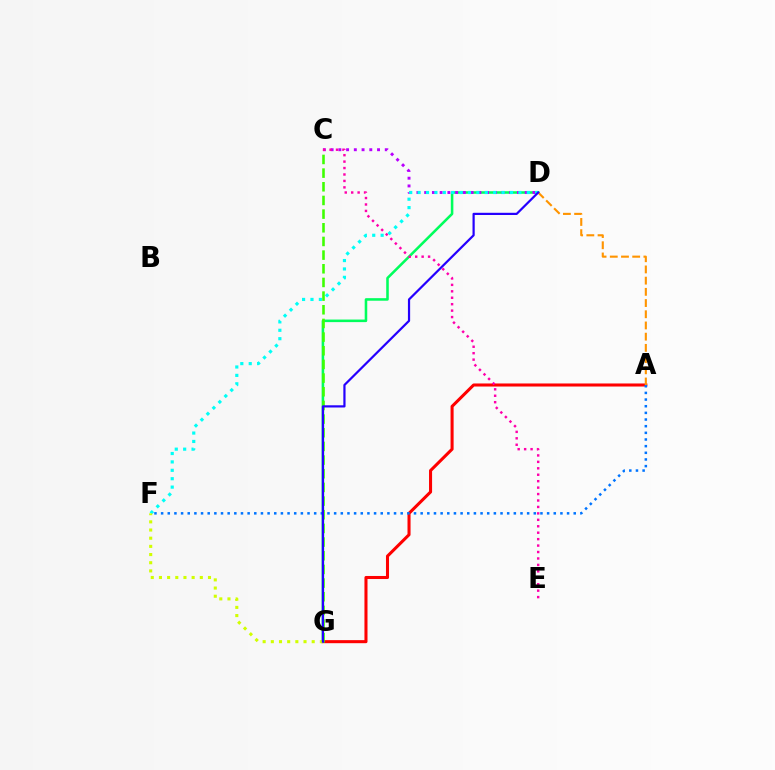{('A', 'G'): [{'color': '#ff0000', 'line_style': 'solid', 'thickness': 2.2}], ('D', 'G'): [{'color': '#00ff5c', 'line_style': 'solid', 'thickness': 1.84}, {'color': '#2500ff', 'line_style': 'solid', 'thickness': 1.59}], ('C', 'G'): [{'color': '#3dff00', 'line_style': 'dashed', 'thickness': 1.86}], ('C', 'D'): [{'color': '#b900ff', 'line_style': 'dotted', 'thickness': 2.1}], ('D', 'F'): [{'color': '#00fff6', 'line_style': 'dotted', 'thickness': 2.28}], ('A', 'D'): [{'color': '#ff9400', 'line_style': 'dashed', 'thickness': 1.52}], ('F', 'G'): [{'color': '#d1ff00', 'line_style': 'dotted', 'thickness': 2.22}], ('A', 'F'): [{'color': '#0074ff', 'line_style': 'dotted', 'thickness': 1.81}], ('C', 'E'): [{'color': '#ff00ac', 'line_style': 'dotted', 'thickness': 1.75}]}